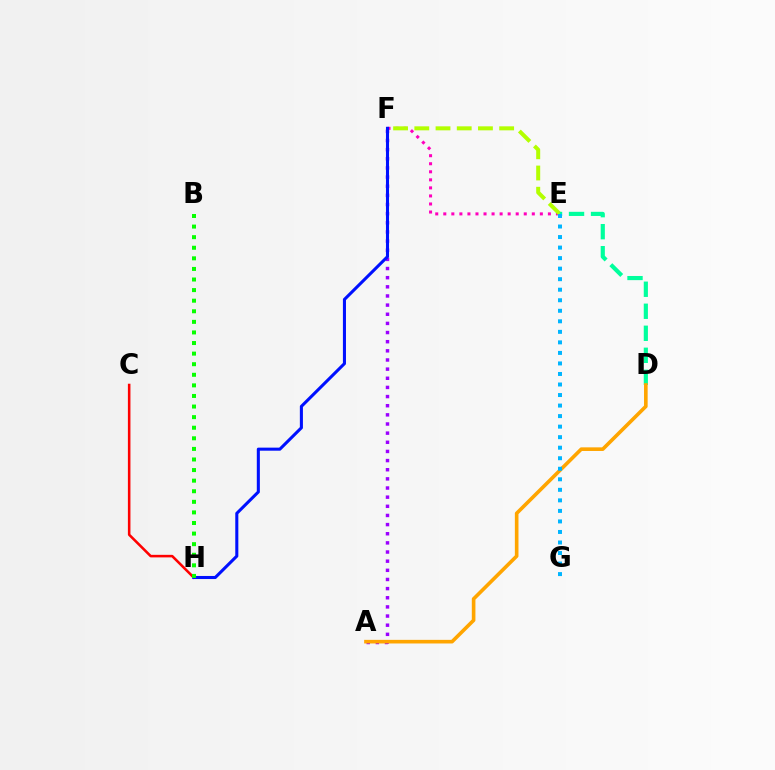{('A', 'F'): [{'color': '#9b00ff', 'line_style': 'dotted', 'thickness': 2.48}], ('C', 'H'): [{'color': '#ff0000', 'line_style': 'solid', 'thickness': 1.84}], ('E', 'F'): [{'color': '#ff00bd', 'line_style': 'dotted', 'thickness': 2.19}, {'color': '#b3ff00', 'line_style': 'dashed', 'thickness': 2.88}], ('F', 'H'): [{'color': '#0010ff', 'line_style': 'solid', 'thickness': 2.21}], ('B', 'H'): [{'color': '#08ff00', 'line_style': 'dotted', 'thickness': 2.88}], ('D', 'E'): [{'color': '#00ff9d', 'line_style': 'dashed', 'thickness': 2.99}], ('A', 'D'): [{'color': '#ffa500', 'line_style': 'solid', 'thickness': 2.61}], ('E', 'G'): [{'color': '#00b5ff', 'line_style': 'dotted', 'thickness': 2.86}]}